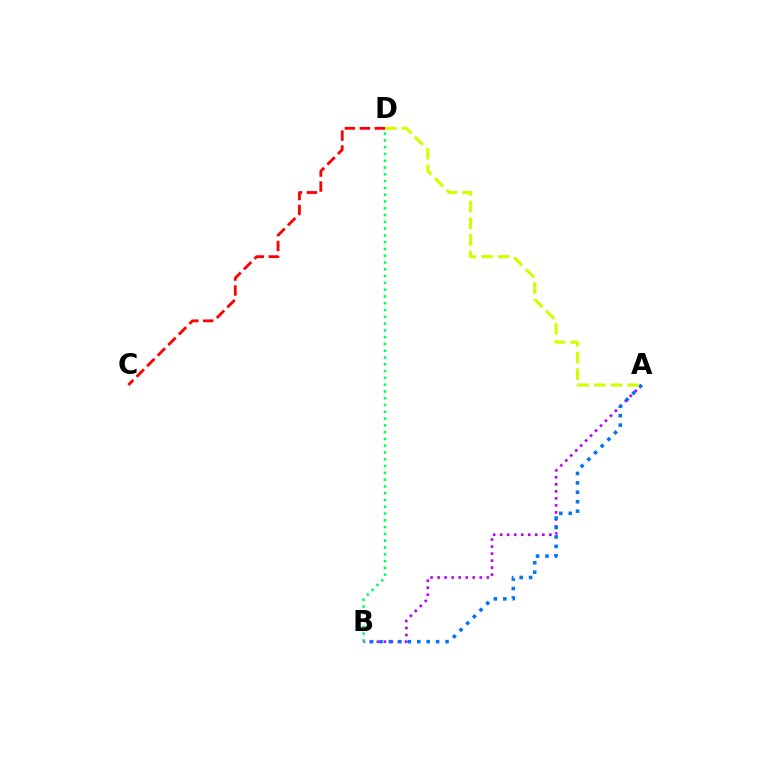{('A', 'B'): [{'color': '#b900ff', 'line_style': 'dotted', 'thickness': 1.91}, {'color': '#0074ff', 'line_style': 'dotted', 'thickness': 2.56}], ('B', 'D'): [{'color': '#00ff5c', 'line_style': 'dotted', 'thickness': 1.84}], ('C', 'D'): [{'color': '#ff0000', 'line_style': 'dashed', 'thickness': 2.03}], ('A', 'D'): [{'color': '#d1ff00', 'line_style': 'dashed', 'thickness': 2.26}]}